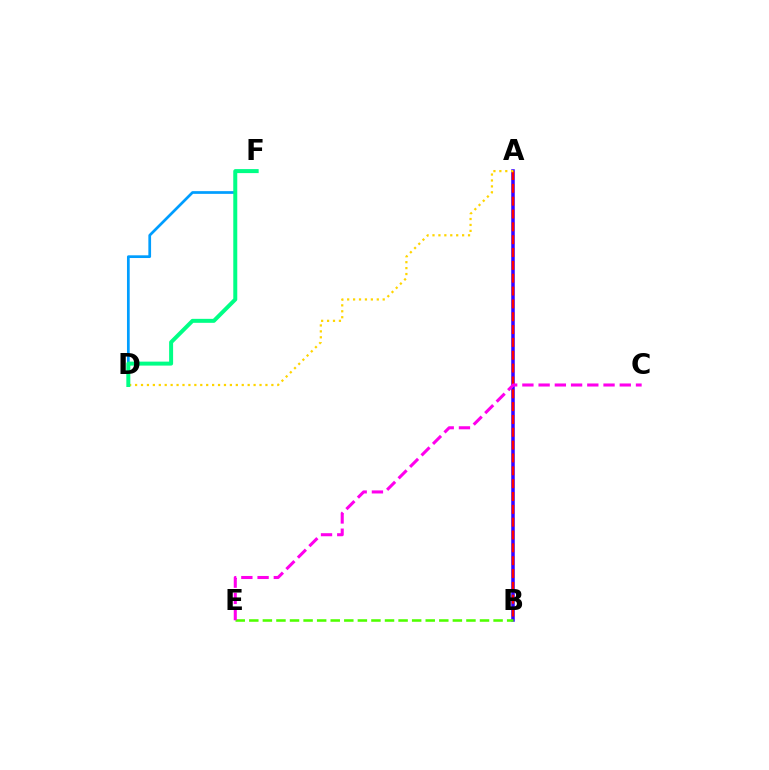{('A', 'B'): [{'color': '#3700ff', 'line_style': 'solid', 'thickness': 2.54}, {'color': '#ff0000', 'line_style': 'dashed', 'thickness': 1.74}], ('B', 'E'): [{'color': '#4fff00', 'line_style': 'dashed', 'thickness': 1.84}], ('C', 'E'): [{'color': '#ff00ed', 'line_style': 'dashed', 'thickness': 2.2}], ('A', 'D'): [{'color': '#ffd500', 'line_style': 'dotted', 'thickness': 1.61}], ('D', 'F'): [{'color': '#009eff', 'line_style': 'solid', 'thickness': 1.95}, {'color': '#00ff86', 'line_style': 'solid', 'thickness': 2.87}]}